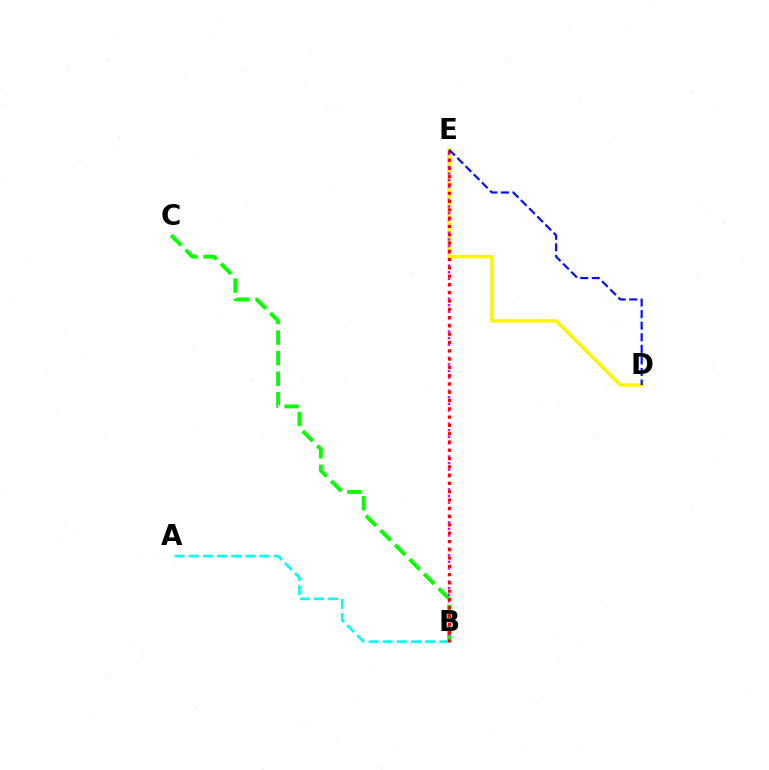{('B', 'C'): [{'color': '#08ff00', 'line_style': 'dashed', 'thickness': 2.79}], ('A', 'B'): [{'color': '#00fff6', 'line_style': 'dashed', 'thickness': 1.92}], ('D', 'E'): [{'color': '#fcf500', 'line_style': 'solid', 'thickness': 2.45}, {'color': '#0010ff', 'line_style': 'dashed', 'thickness': 1.57}], ('B', 'E'): [{'color': '#ee00ff', 'line_style': 'dotted', 'thickness': 1.79}, {'color': '#ff0000', 'line_style': 'dotted', 'thickness': 2.25}]}